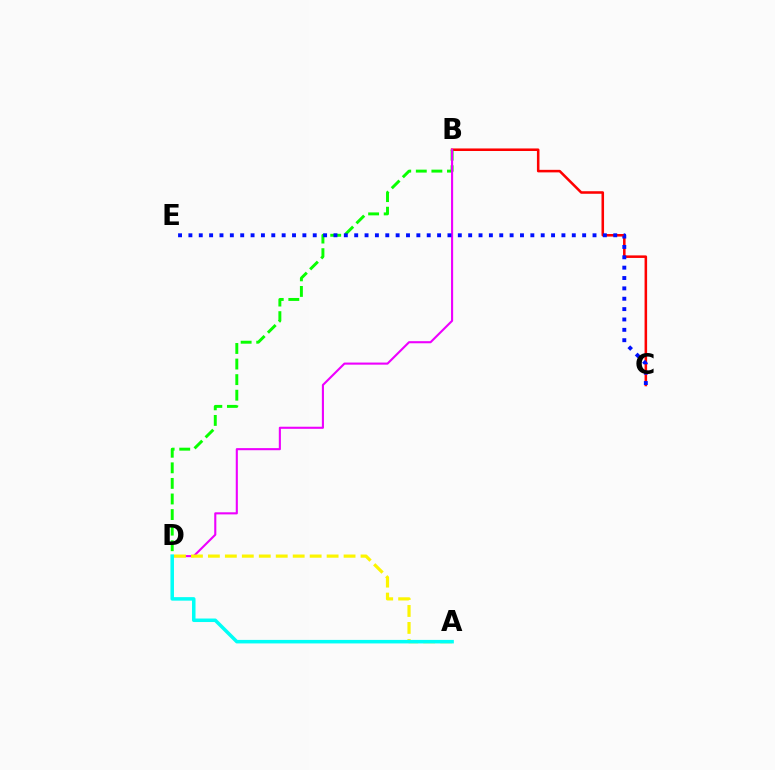{('B', 'C'): [{'color': '#ff0000', 'line_style': 'solid', 'thickness': 1.83}], ('B', 'D'): [{'color': '#08ff00', 'line_style': 'dashed', 'thickness': 2.12}, {'color': '#ee00ff', 'line_style': 'solid', 'thickness': 1.51}], ('A', 'D'): [{'color': '#fcf500', 'line_style': 'dashed', 'thickness': 2.3}, {'color': '#00fff6', 'line_style': 'solid', 'thickness': 2.53}], ('C', 'E'): [{'color': '#0010ff', 'line_style': 'dotted', 'thickness': 2.82}]}